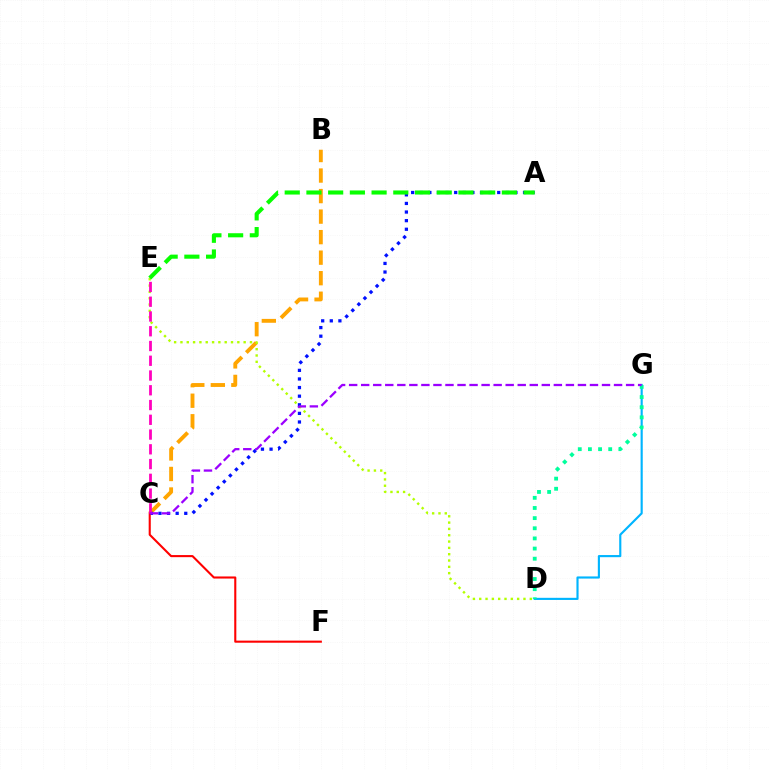{('D', 'G'): [{'color': '#00b5ff', 'line_style': 'solid', 'thickness': 1.54}, {'color': '#00ff9d', 'line_style': 'dotted', 'thickness': 2.76}], ('B', 'C'): [{'color': '#ffa500', 'line_style': 'dashed', 'thickness': 2.79}], ('A', 'C'): [{'color': '#0010ff', 'line_style': 'dotted', 'thickness': 2.34}], ('D', 'E'): [{'color': '#b3ff00', 'line_style': 'dotted', 'thickness': 1.72}], ('C', 'F'): [{'color': '#ff0000', 'line_style': 'solid', 'thickness': 1.51}], ('C', 'E'): [{'color': '#ff00bd', 'line_style': 'dashed', 'thickness': 2.0}], ('C', 'G'): [{'color': '#9b00ff', 'line_style': 'dashed', 'thickness': 1.64}], ('A', 'E'): [{'color': '#08ff00', 'line_style': 'dashed', 'thickness': 2.95}]}